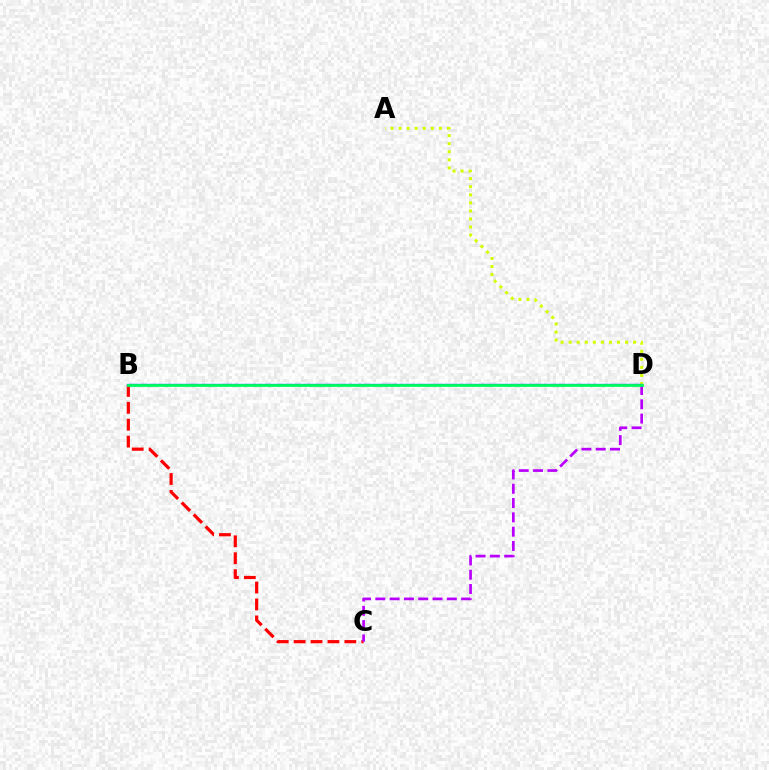{('A', 'D'): [{'color': '#d1ff00', 'line_style': 'dotted', 'thickness': 2.19}], ('B', 'C'): [{'color': '#ff0000', 'line_style': 'dashed', 'thickness': 2.3}], ('B', 'D'): [{'color': '#0074ff', 'line_style': 'solid', 'thickness': 1.71}, {'color': '#00ff5c', 'line_style': 'solid', 'thickness': 1.97}], ('C', 'D'): [{'color': '#b900ff', 'line_style': 'dashed', 'thickness': 1.94}]}